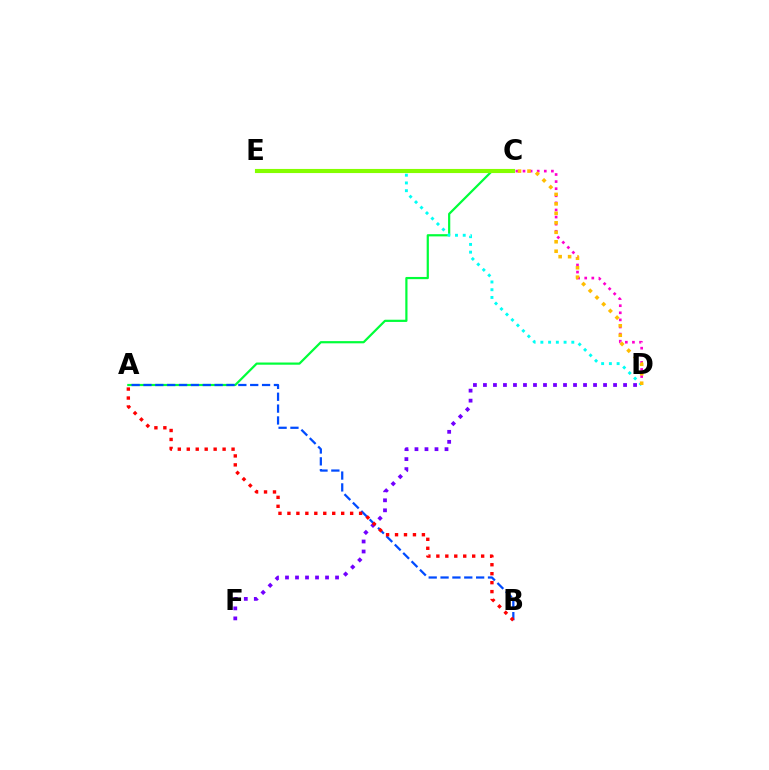{('A', 'C'): [{'color': '#00ff39', 'line_style': 'solid', 'thickness': 1.59}], ('D', 'F'): [{'color': '#7200ff', 'line_style': 'dotted', 'thickness': 2.72}], ('D', 'E'): [{'color': '#00fff6', 'line_style': 'dotted', 'thickness': 2.1}], ('A', 'B'): [{'color': '#004bff', 'line_style': 'dashed', 'thickness': 1.61}, {'color': '#ff0000', 'line_style': 'dotted', 'thickness': 2.43}], ('C', 'D'): [{'color': '#ff00cf', 'line_style': 'dotted', 'thickness': 1.93}, {'color': '#ffbd00', 'line_style': 'dotted', 'thickness': 2.57}], ('C', 'E'): [{'color': '#84ff00', 'line_style': 'solid', 'thickness': 2.96}]}